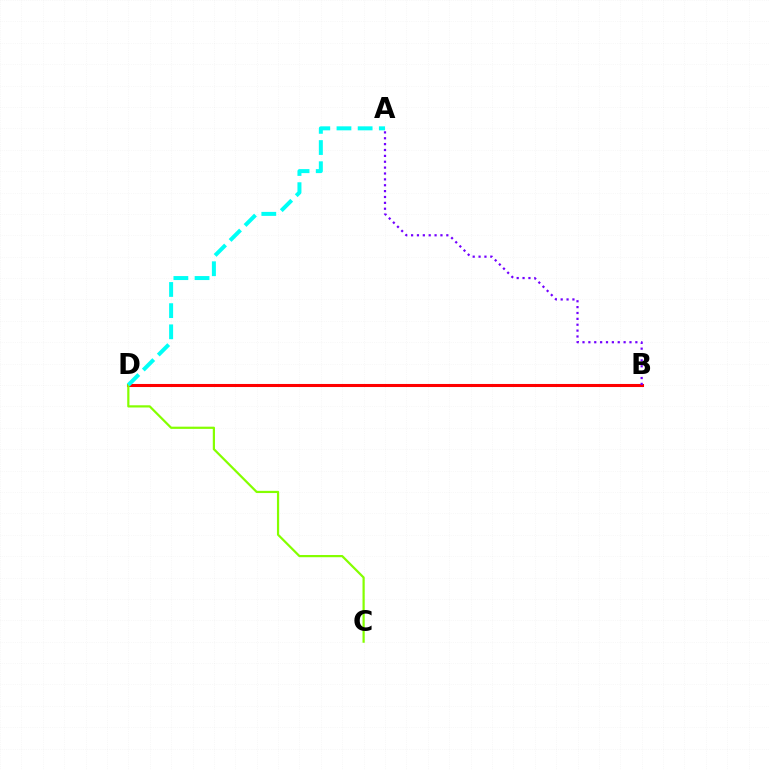{('B', 'D'): [{'color': '#ff0000', 'line_style': 'solid', 'thickness': 2.21}], ('C', 'D'): [{'color': '#84ff00', 'line_style': 'solid', 'thickness': 1.59}], ('A', 'D'): [{'color': '#00fff6', 'line_style': 'dashed', 'thickness': 2.88}], ('A', 'B'): [{'color': '#7200ff', 'line_style': 'dotted', 'thickness': 1.6}]}